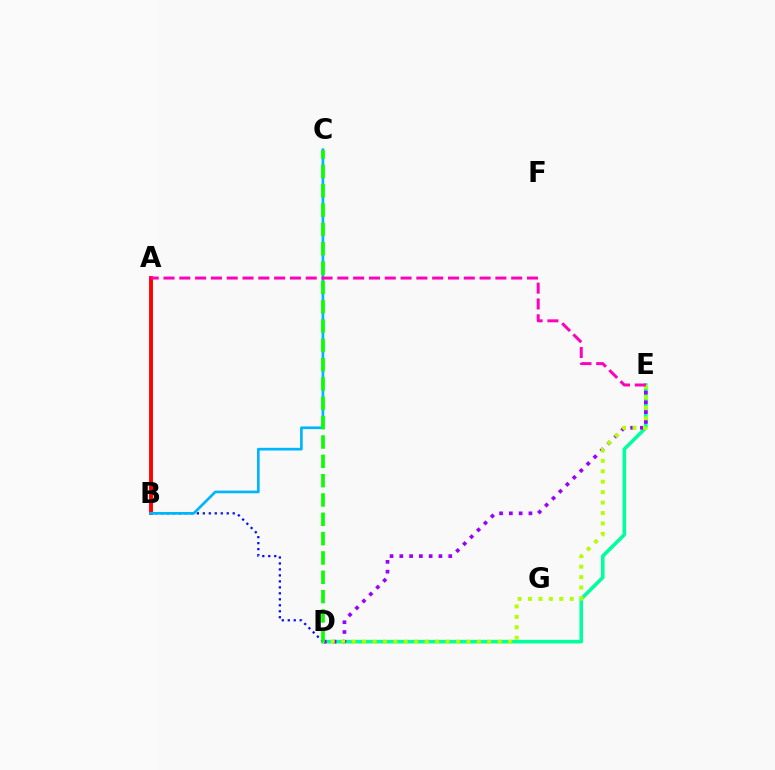{('D', 'E'): [{'color': '#00ff9d', 'line_style': 'solid', 'thickness': 2.59}, {'color': '#9b00ff', 'line_style': 'dotted', 'thickness': 2.66}, {'color': '#b3ff00', 'line_style': 'dotted', 'thickness': 2.84}], ('A', 'B'): [{'color': '#ffa500', 'line_style': 'solid', 'thickness': 1.84}, {'color': '#ff0000', 'line_style': 'solid', 'thickness': 2.77}], ('B', 'D'): [{'color': '#0010ff', 'line_style': 'dotted', 'thickness': 1.62}], ('B', 'C'): [{'color': '#00b5ff', 'line_style': 'solid', 'thickness': 1.93}], ('C', 'D'): [{'color': '#08ff00', 'line_style': 'dashed', 'thickness': 2.63}], ('A', 'E'): [{'color': '#ff00bd', 'line_style': 'dashed', 'thickness': 2.15}]}